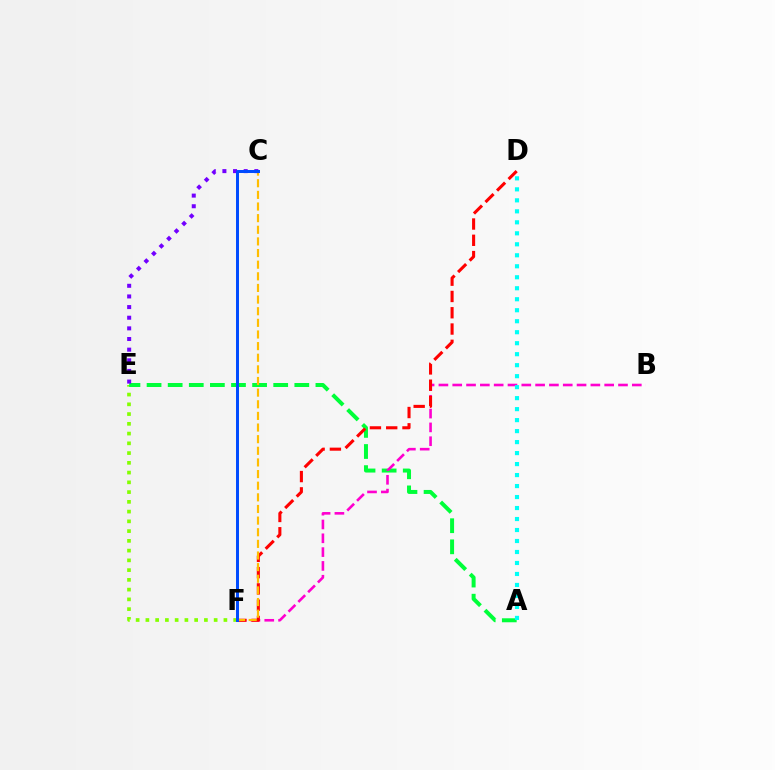{('E', 'F'): [{'color': '#84ff00', 'line_style': 'dotted', 'thickness': 2.65}], ('A', 'E'): [{'color': '#00ff39', 'line_style': 'dashed', 'thickness': 2.87}], ('B', 'F'): [{'color': '#ff00cf', 'line_style': 'dashed', 'thickness': 1.88}], ('A', 'D'): [{'color': '#00fff6', 'line_style': 'dotted', 'thickness': 2.99}], ('D', 'F'): [{'color': '#ff0000', 'line_style': 'dashed', 'thickness': 2.21}], ('C', 'F'): [{'color': '#ffbd00', 'line_style': 'dashed', 'thickness': 1.58}, {'color': '#004bff', 'line_style': 'solid', 'thickness': 2.15}], ('C', 'E'): [{'color': '#7200ff', 'line_style': 'dotted', 'thickness': 2.89}]}